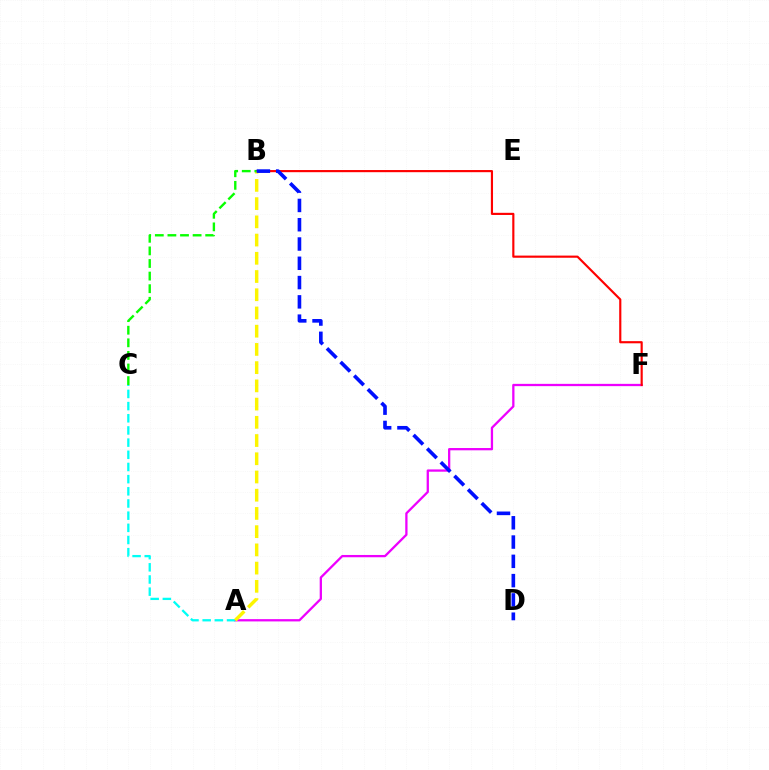{('A', 'F'): [{'color': '#ee00ff', 'line_style': 'solid', 'thickness': 1.65}], ('A', 'C'): [{'color': '#00fff6', 'line_style': 'dashed', 'thickness': 1.65}], ('B', 'F'): [{'color': '#ff0000', 'line_style': 'solid', 'thickness': 1.55}], ('A', 'B'): [{'color': '#fcf500', 'line_style': 'dashed', 'thickness': 2.48}], ('B', 'C'): [{'color': '#08ff00', 'line_style': 'dashed', 'thickness': 1.71}], ('B', 'D'): [{'color': '#0010ff', 'line_style': 'dashed', 'thickness': 2.62}]}